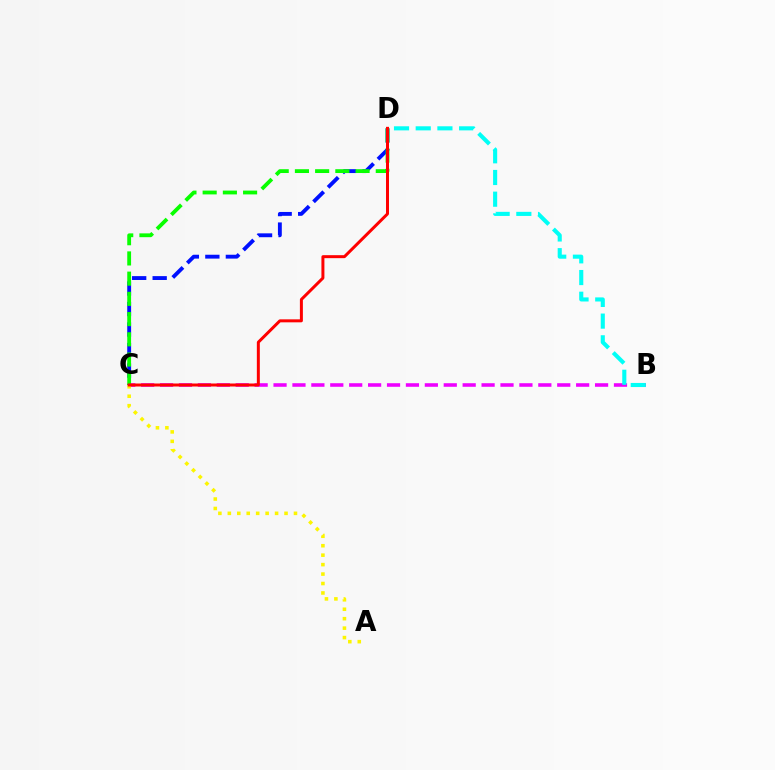{('B', 'C'): [{'color': '#ee00ff', 'line_style': 'dashed', 'thickness': 2.57}], ('C', 'D'): [{'color': '#0010ff', 'line_style': 'dashed', 'thickness': 2.79}, {'color': '#08ff00', 'line_style': 'dashed', 'thickness': 2.75}, {'color': '#ff0000', 'line_style': 'solid', 'thickness': 2.15}], ('A', 'C'): [{'color': '#fcf500', 'line_style': 'dotted', 'thickness': 2.57}], ('B', 'D'): [{'color': '#00fff6', 'line_style': 'dashed', 'thickness': 2.95}]}